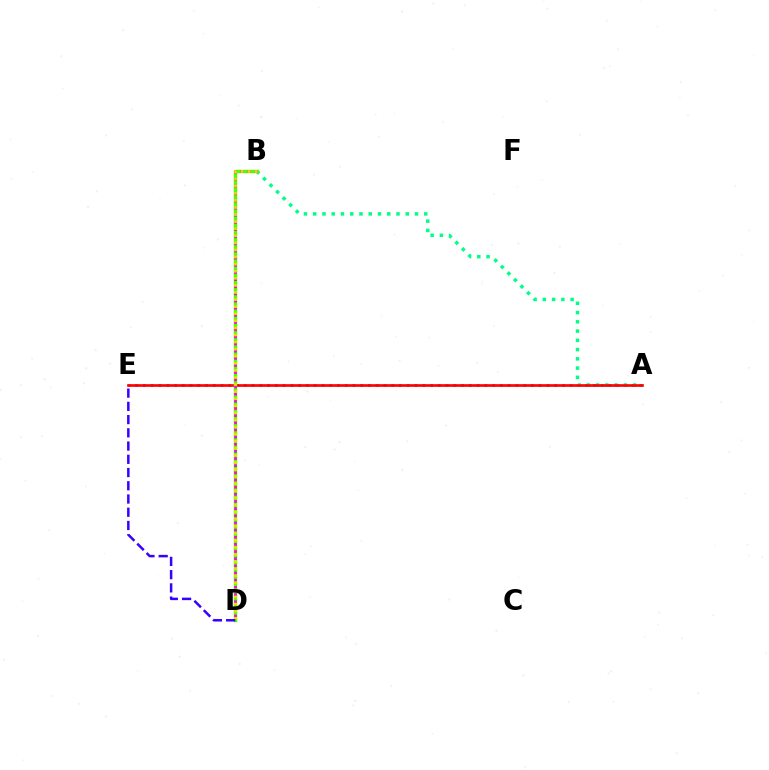{('A', 'E'): [{'color': '#009eff', 'line_style': 'dotted', 'thickness': 2.11}, {'color': '#ff0000', 'line_style': 'solid', 'thickness': 1.92}], ('A', 'B'): [{'color': '#00ff86', 'line_style': 'dotted', 'thickness': 2.51}], ('B', 'D'): [{'color': '#4fff00', 'line_style': 'solid', 'thickness': 2.48}, {'color': '#ff00ed', 'line_style': 'dotted', 'thickness': 1.94}, {'color': '#ffd500', 'line_style': 'dotted', 'thickness': 1.92}], ('D', 'E'): [{'color': '#3700ff', 'line_style': 'dashed', 'thickness': 1.8}]}